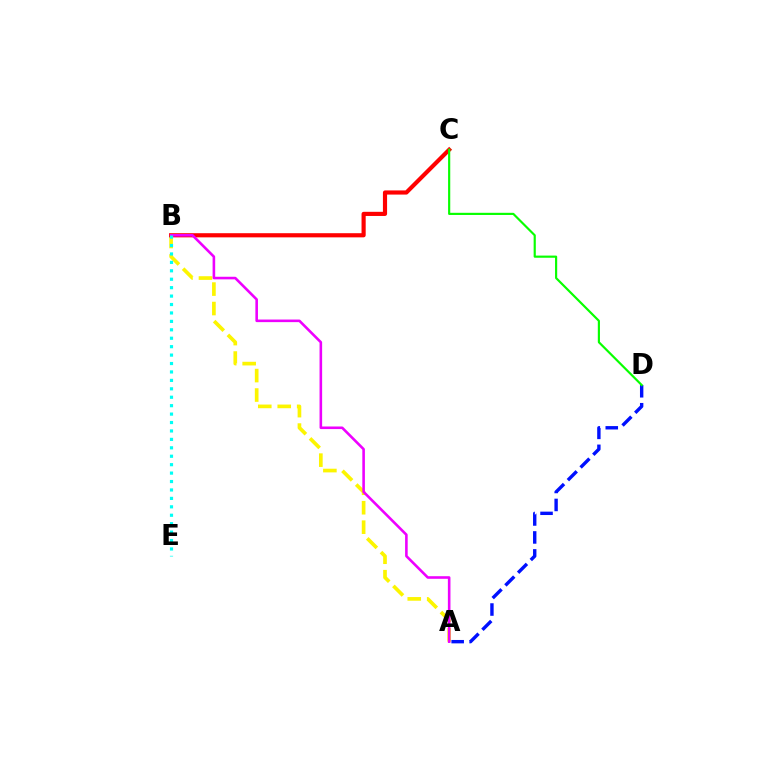{('A', 'B'): [{'color': '#fcf500', 'line_style': 'dashed', 'thickness': 2.64}, {'color': '#ee00ff', 'line_style': 'solid', 'thickness': 1.87}], ('B', 'C'): [{'color': '#ff0000', 'line_style': 'solid', 'thickness': 2.99}], ('A', 'D'): [{'color': '#0010ff', 'line_style': 'dashed', 'thickness': 2.44}], ('C', 'D'): [{'color': '#08ff00', 'line_style': 'solid', 'thickness': 1.56}], ('B', 'E'): [{'color': '#00fff6', 'line_style': 'dotted', 'thickness': 2.29}]}